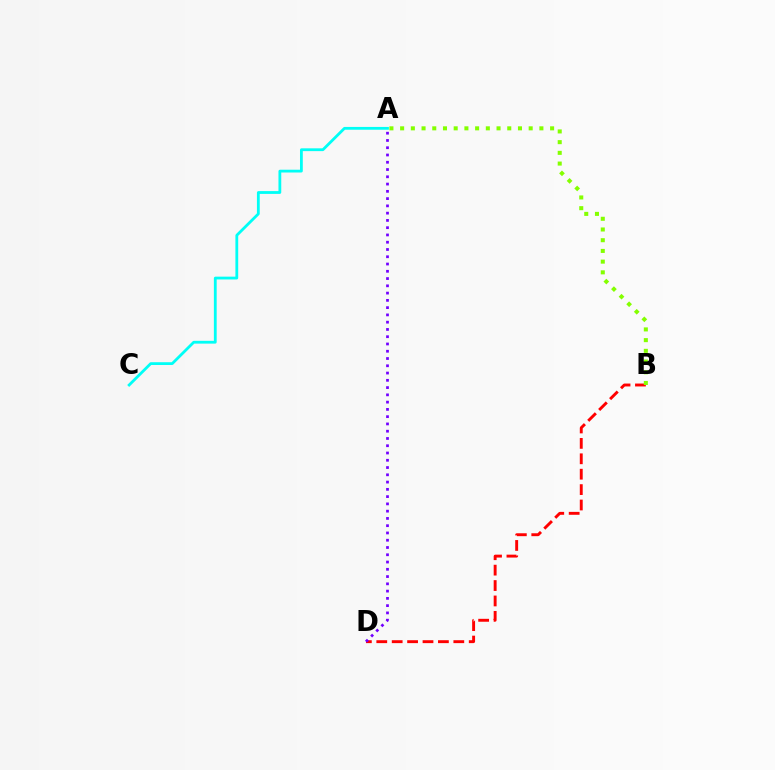{('B', 'D'): [{'color': '#ff0000', 'line_style': 'dashed', 'thickness': 2.09}], ('A', 'B'): [{'color': '#84ff00', 'line_style': 'dotted', 'thickness': 2.91}], ('A', 'C'): [{'color': '#00fff6', 'line_style': 'solid', 'thickness': 2.01}], ('A', 'D'): [{'color': '#7200ff', 'line_style': 'dotted', 'thickness': 1.97}]}